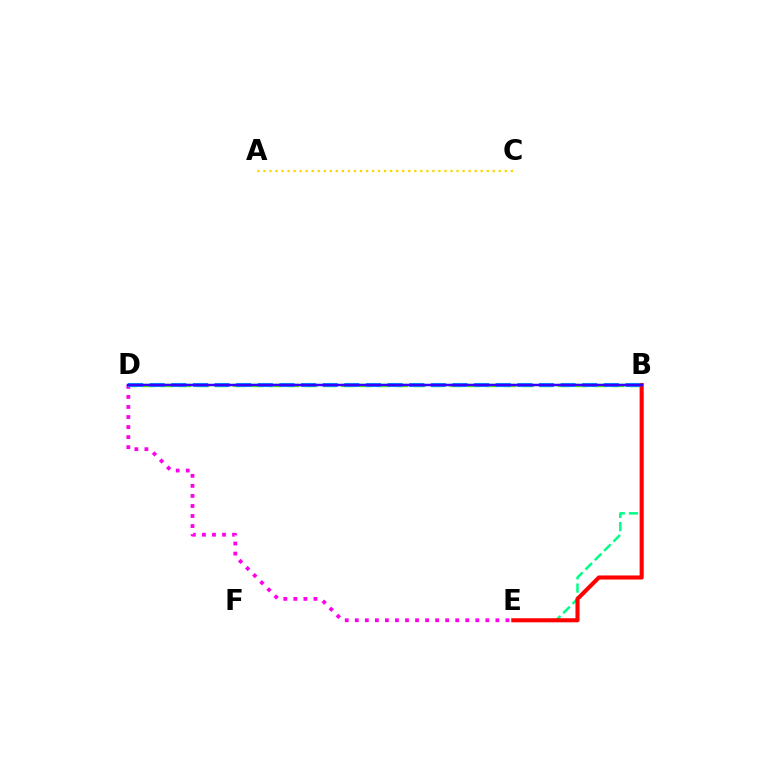{('B', 'D'): [{'color': '#4fff00', 'line_style': 'dashed', 'thickness': 2.45}, {'color': '#009eff', 'line_style': 'dashed', 'thickness': 2.94}, {'color': '#3700ff', 'line_style': 'solid', 'thickness': 1.8}], ('A', 'C'): [{'color': '#ffd500', 'line_style': 'dotted', 'thickness': 1.64}], ('D', 'E'): [{'color': '#ff00ed', 'line_style': 'dotted', 'thickness': 2.73}], ('B', 'E'): [{'color': '#00ff86', 'line_style': 'dashed', 'thickness': 1.79}, {'color': '#ff0000', 'line_style': 'solid', 'thickness': 2.94}]}